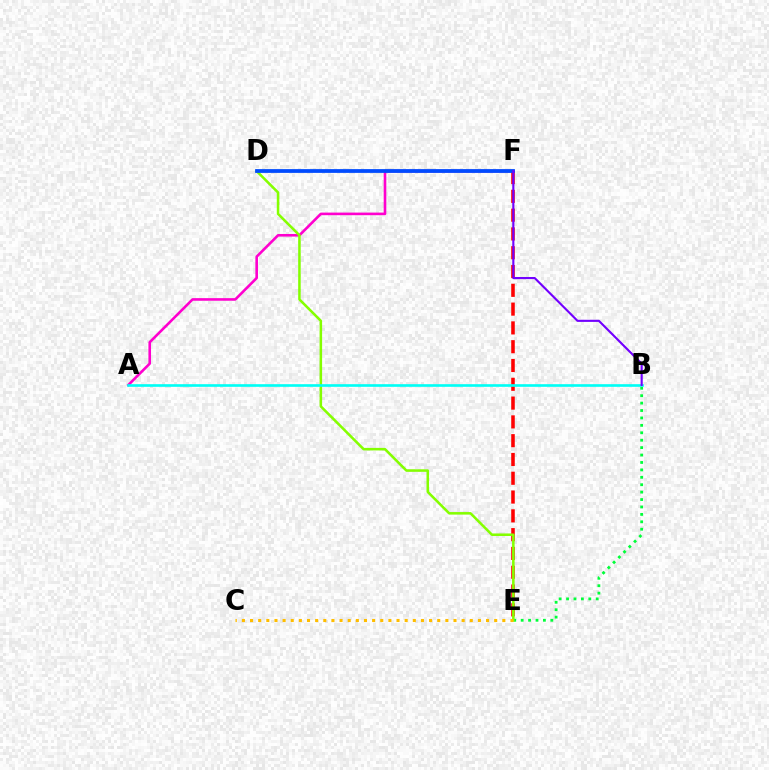{('A', 'F'): [{'color': '#ff00cf', 'line_style': 'solid', 'thickness': 1.88}], ('E', 'F'): [{'color': '#ff0000', 'line_style': 'dashed', 'thickness': 2.55}], ('B', 'E'): [{'color': '#00ff39', 'line_style': 'dotted', 'thickness': 2.02}], ('D', 'E'): [{'color': '#84ff00', 'line_style': 'solid', 'thickness': 1.83}], ('D', 'F'): [{'color': '#004bff', 'line_style': 'solid', 'thickness': 2.71}], ('A', 'B'): [{'color': '#00fff6', 'line_style': 'solid', 'thickness': 1.9}], ('C', 'E'): [{'color': '#ffbd00', 'line_style': 'dotted', 'thickness': 2.21}], ('B', 'F'): [{'color': '#7200ff', 'line_style': 'solid', 'thickness': 1.53}]}